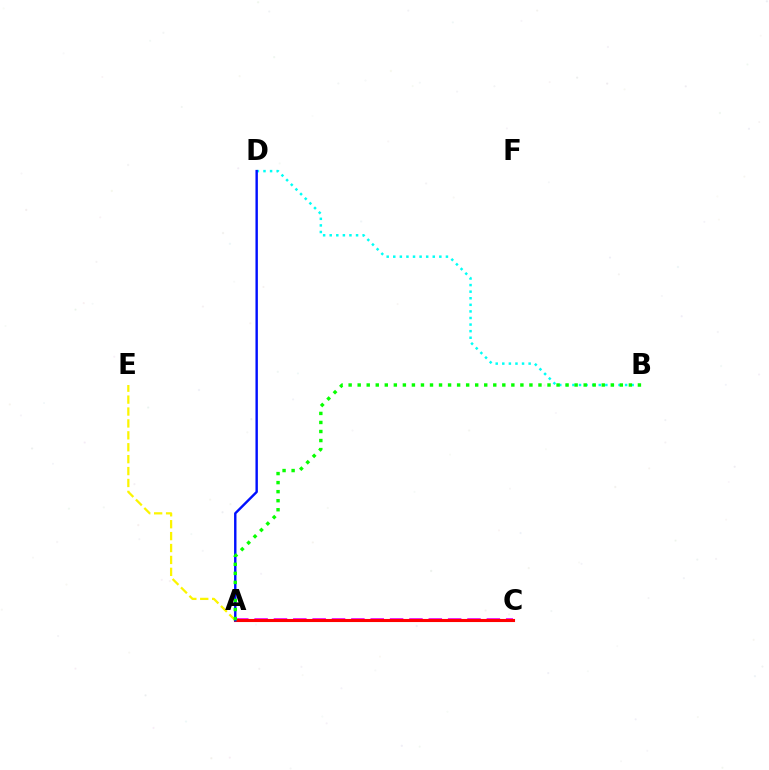{('A', 'C'): [{'color': '#ee00ff', 'line_style': 'dashed', 'thickness': 2.63}, {'color': '#ff0000', 'line_style': 'solid', 'thickness': 2.23}], ('A', 'E'): [{'color': '#fcf500', 'line_style': 'dashed', 'thickness': 1.62}], ('B', 'D'): [{'color': '#00fff6', 'line_style': 'dotted', 'thickness': 1.79}], ('A', 'D'): [{'color': '#0010ff', 'line_style': 'solid', 'thickness': 1.74}], ('A', 'B'): [{'color': '#08ff00', 'line_style': 'dotted', 'thickness': 2.46}]}